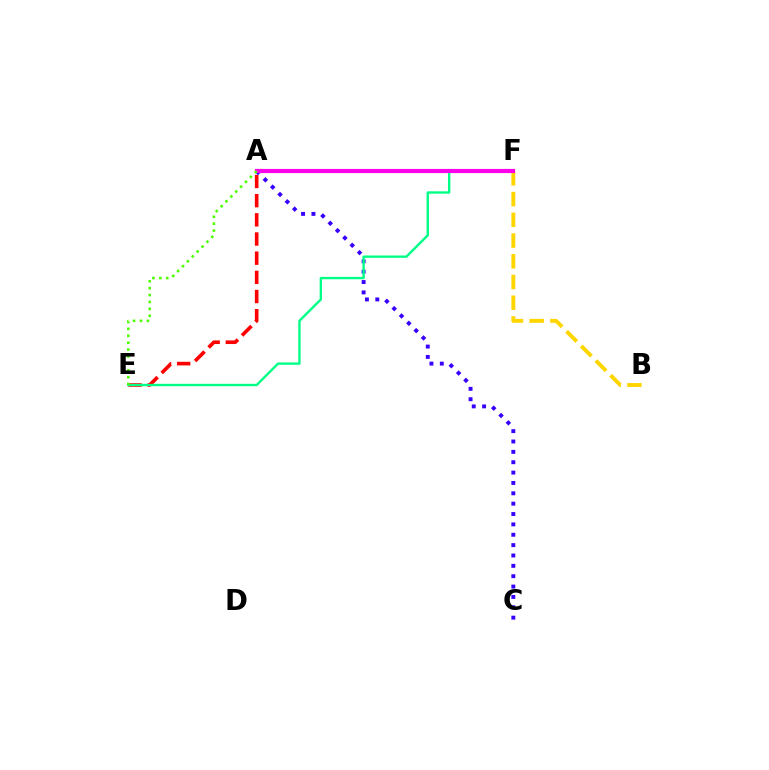{('A', 'E'): [{'color': '#ff0000', 'line_style': 'dashed', 'thickness': 2.6}, {'color': '#4fff00', 'line_style': 'dotted', 'thickness': 1.88}], ('B', 'F'): [{'color': '#ffd500', 'line_style': 'dashed', 'thickness': 2.82}], ('A', 'C'): [{'color': '#3700ff', 'line_style': 'dotted', 'thickness': 2.82}], ('A', 'F'): [{'color': '#009eff', 'line_style': 'dotted', 'thickness': 2.66}, {'color': '#ff00ed', 'line_style': 'solid', 'thickness': 3.0}], ('E', 'F'): [{'color': '#00ff86', 'line_style': 'solid', 'thickness': 1.71}]}